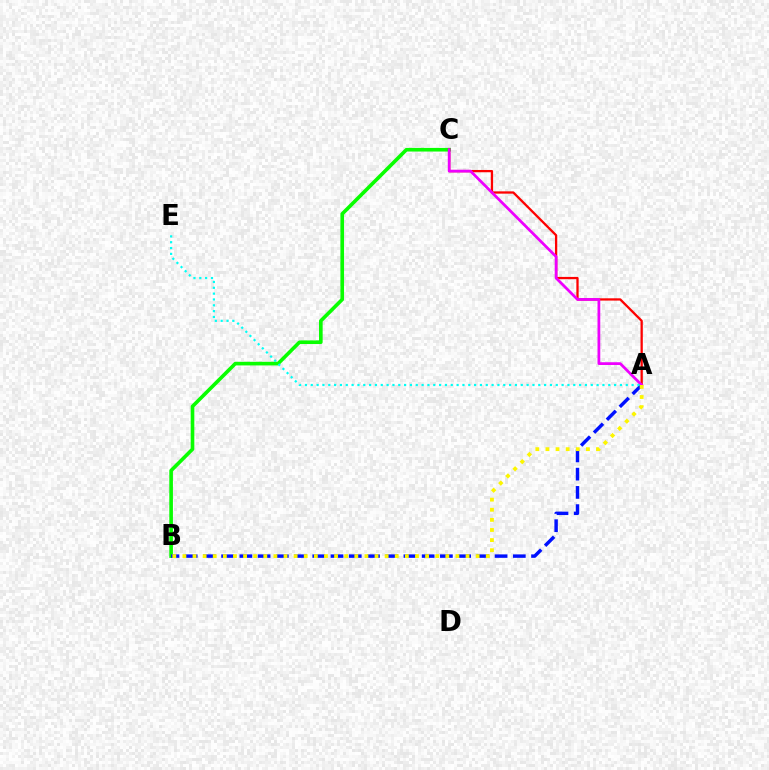{('B', 'C'): [{'color': '#08ff00', 'line_style': 'solid', 'thickness': 2.62}], ('A', 'B'): [{'color': '#0010ff', 'line_style': 'dashed', 'thickness': 2.48}, {'color': '#fcf500', 'line_style': 'dotted', 'thickness': 2.75}], ('A', 'C'): [{'color': '#ff0000', 'line_style': 'solid', 'thickness': 1.64}, {'color': '#ee00ff', 'line_style': 'solid', 'thickness': 1.98}], ('A', 'E'): [{'color': '#00fff6', 'line_style': 'dotted', 'thickness': 1.58}]}